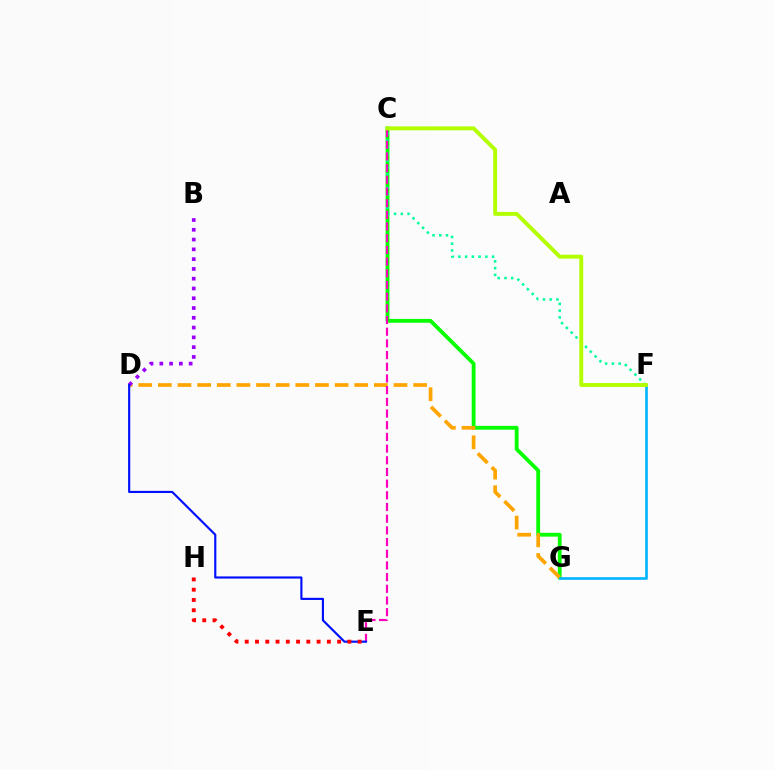{('C', 'G'): [{'color': '#08ff00', 'line_style': 'solid', 'thickness': 2.75}], ('D', 'G'): [{'color': '#ffa500', 'line_style': 'dashed', 'thickness': 2.67}], ('F', 'G'): [{'color': '#00b5ff', 'line_style': 'solid', 'thickness': 1.91}], ('C', 'F'): [{'color': '#00ff9d', 'line_style': 'dotted', 'thickness': 1.83}, {'color': '#b3ff00', 'line_style': 'solid', 'thickness': 2.81}], ('B', 'D'): [{'color': '#9b00ff', 'line_style': 'dotted', 'thickness': 2.66}], ('C', 'E'): [{'color': '#ff00bd', 'line_style': 'dashed', 'thickness': 1.59}], ('D', 'E'): [{'color': '#0010ff', 'line_style': 'solid', 'thickness': 1.55}], ('E', 'H'): [{'color': '#ff0000', 'line_style': 'dotted', 'thickness': 2.79}]}